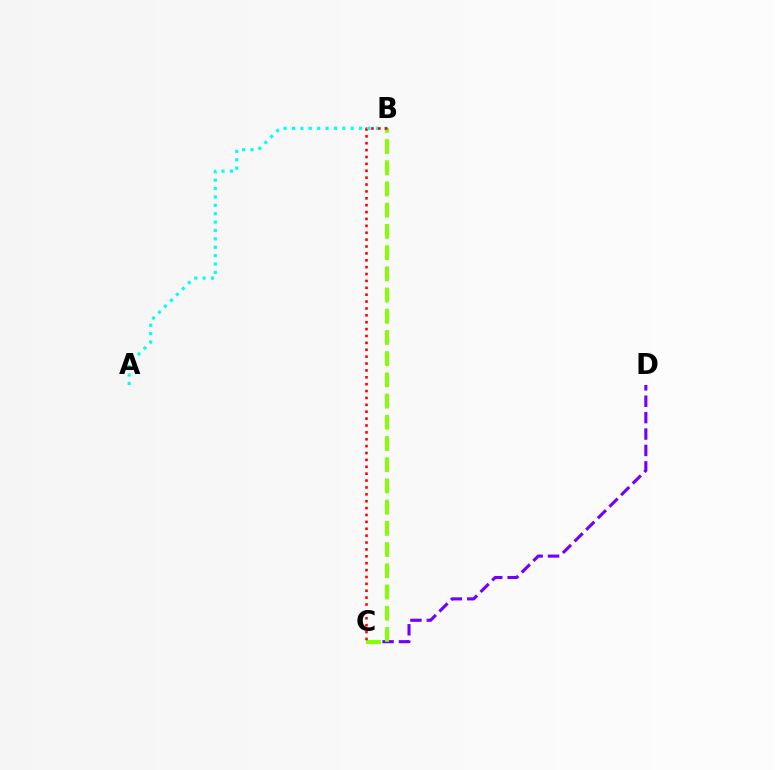{('C', 'D'): [{'color': '#7200ff', 'line_style': 'dashed', 'thickness': 2.23}], ('A', 'B'): [{'color': '#00fff6', 'line_style': 'dotted', 'thickness': 2.28}], ('B', 'C'): [{'color': '#84ff00', 'line_style': 'dashed', 'thickness': 2.88}, {'color': '#ff0000', 'line_style': 'dotted', 'thickness': 1.87}]}